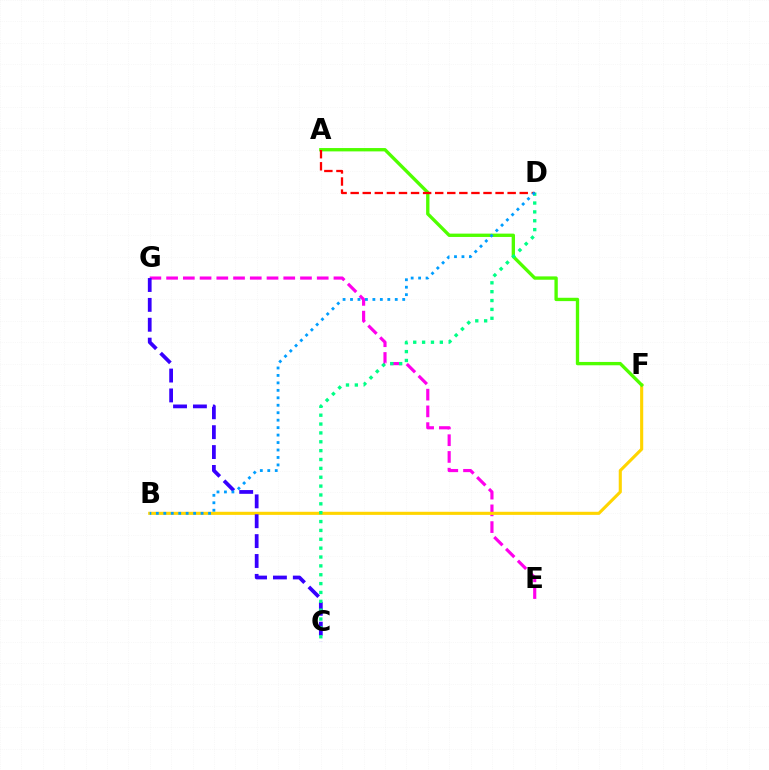{('E', 'G'): [{'color': '#ff00ed', 'line_style': 'dashed', 'thickness': 2.27}], ('B', 'F'): [{'color': '#ffd500', 'line_style': 'solid', 'thickness': 2.24}], ('A', 'F'): [{'color': '#4fff00', 'line_style': 'solid', 'thickness': 2.4}], ('C', 'G'): [{'color': '#3700ff', 'line_style': 'dashed', 'thickness': 2.7}], ('C', 'D'): [{'color': '#00ff86', 'line_style': 'dotted', 'thickness': 2.41}], ('A', 'D'): [{'color': '#ff0000', 'line_style': 'dashed', 'thickness': 1.64}], ('B', 'D'): [{'color': '#009eff', 'line_style': 'dotted', 'thickness': 2.03}]}